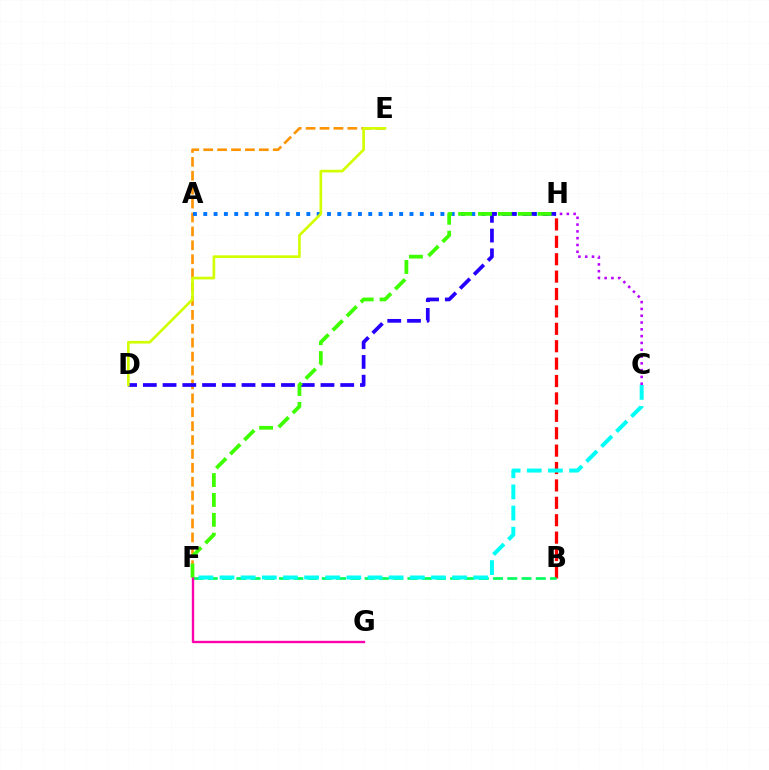{('E', 'F'): [{'color': '#ff9400', 'line_style': 'dashed', 'thickness': 1.89}], ('C', 'H'): [{'color': '#b900ff', 'line_style': 'dotted', 'thickness': 1.85}], ('A', 'H'): [{'color': '#0074ff', 'line_style': 'dotted', 'thickness': 2.8}], ('B', 'H'): [{'color': '#ff0000', 'line_style': 'dashed', 'thickness': 2.36}], ('D', 'H'): [{'color': '#2500ff', 'line_style': 'dashed', 'thickness': 2.68}], ('B', 'F'): [{'color': '#00ff5c', 'line_style': 'dashed', 'thickness': 1.94}], ('F', 'G'): [{'color': '#ff00ac', 'line_style': 'solid', 'thickness': 1.7}], ('F', 'H'): [{'color': '#3dff00', 'line_style': 'dashed', 'thickness': 2.7}], ('D', 'E'): [{'color': '#d1ff00', 'line_style': 'solid', 'thickness': 1.92}], ('C', 'F'): [{'color': '#00fff6', 'line_style': 'dashed', 'thickness': 2.87}]}